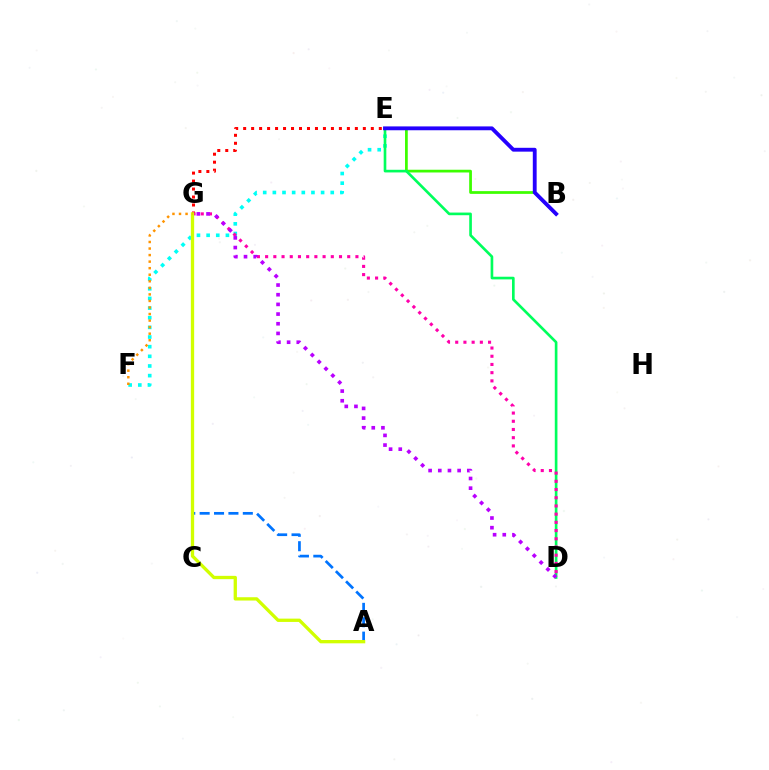{('B', 'E'): [{'color': '#3dff00', 'line_style': 'solid', 'thickness': 1.97}, {'color': '#2500ff', 'line_style': 'solid', 'thickness': 2.77}], ('E', 'F'): [{'color': '#00fff6', 'line_style': 'dotted', 'thickness': 2.62}], ('D', 'E'): [{'color': '#00ff5c', 'line_style': 'solid', 'thickness': 1.91}], ('E', 'G'): [{'color': '#ff0000', 'line_style': 'dotted', 'thickness': 2.17}], ('D', 'G'): [{'color': '#ff00ac', 'line_style': 'dotted', 'thickness': 2.23}, {'color': '#b900ff', 'line_style': 'dotted', 'thickness': 2.63}], ('A', 'G'): [{'color': '#0074ff', 'line_style': 'dashed', 'thickness': 1.96}, {'color': '#d1ff00', 'line_style': 'solid', 'thickness': 2.38}], ('F', 'G'): [{'color': '#ff9400', 'line_style': 'dotted', 'thickness': 1.78}]}